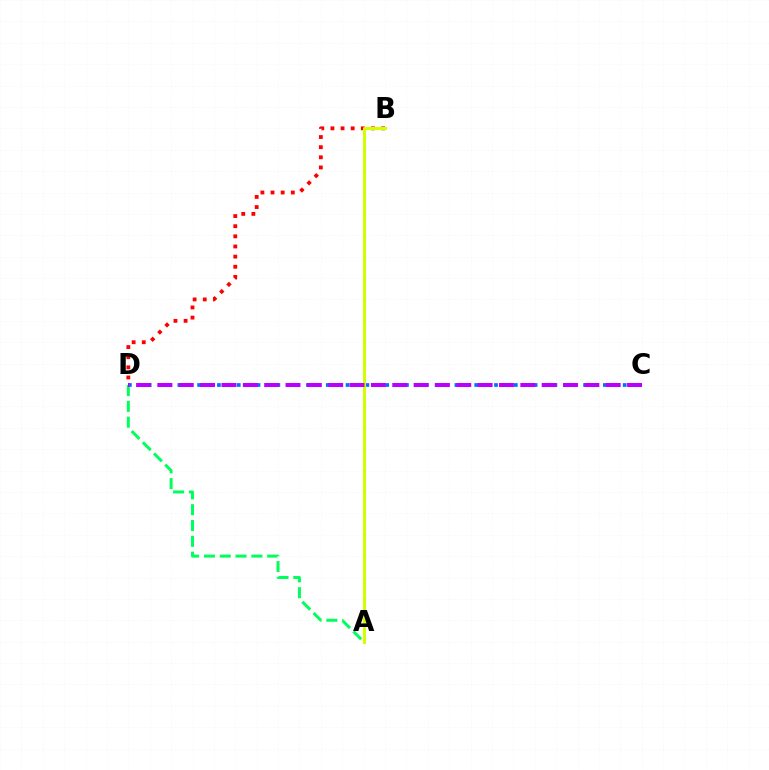{('C', 'D'): [{'color': '#0074ff', 'line_style': 'dotted', 'thickness': 2.69}, {'color': '#b900ff', 'line_style': 'dashed', 'thickness': 2.9}], ('B', 'D'): [{'color': '#ff0000', 'line_style': 'dotted', 'thickness': 2.75}], ('A', 'B'): [{'color': '#d1ff00', 'line_style': 'solid', 'thickness': 2.2}], ('A', 'D'): [{'color': '#00ff5c', 'line_style': 'dashed', 'thickness': 2.15}]}